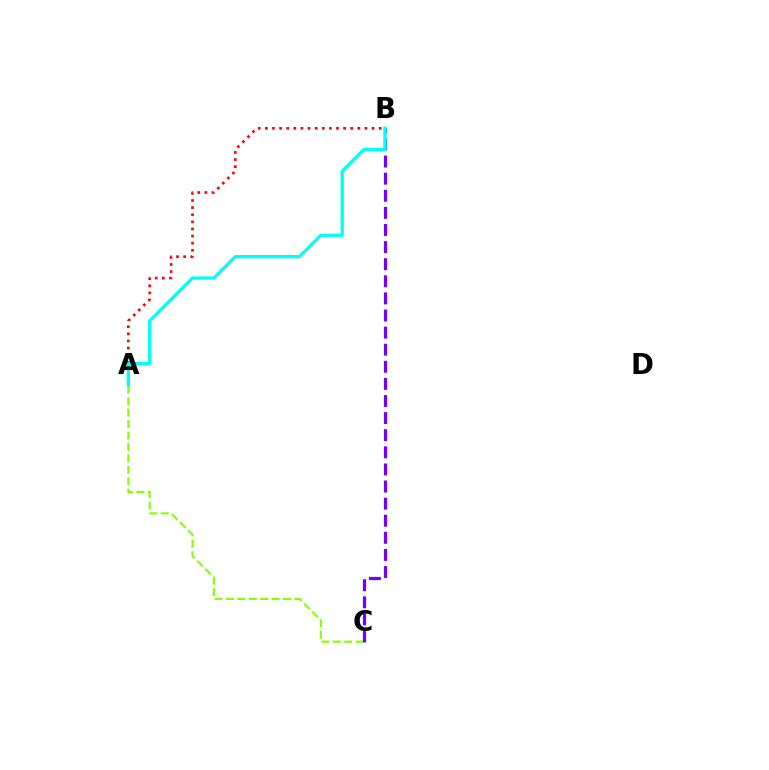{('A', 'B'): [{'color': '#ff0000', 'line_style': 'dotted', 'thickness': 1.93}, {'color': '#00fff6', 'line_style': 'solid', 'thickness': 2.39}], ('A', 'C'): [{'color': '#84ff00', 'line_style': 'dashed', 'thickness': 1.55}], ('B', 'C'): [{'color': '#7200ff', 'line_style': 'dashed', 'thickness': 2.32}]}